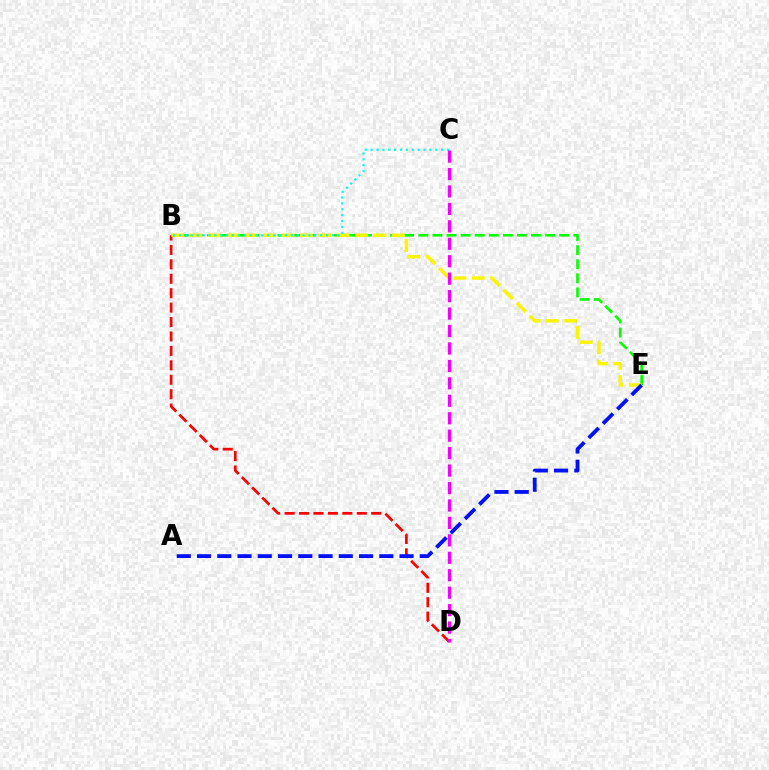{('B', 'E'): [{'color': '#08ff00', 'line_style': 'dashed', 'thickness': 1.91}, {'color': '#fcf500', 'line_style': 'dashed', 'thickness': 2.5}], ('B', 'D'): [{'color': '#ff0000', 'line_style': 'dashed', 'thickness': 1.96}], ('B', 'C'): [{'color': '#00fff6', 'line_style': 'dotted', 'thickness': 1.6}], ('C', 'D'): [{'color': '#ee00ff', 'line_style': 'dashed', 'thickness': 2.37}], ('A', 'E'): [{'color': '#0010ff', 'line_style': 'dashed', 'thickness': 2.75}]}